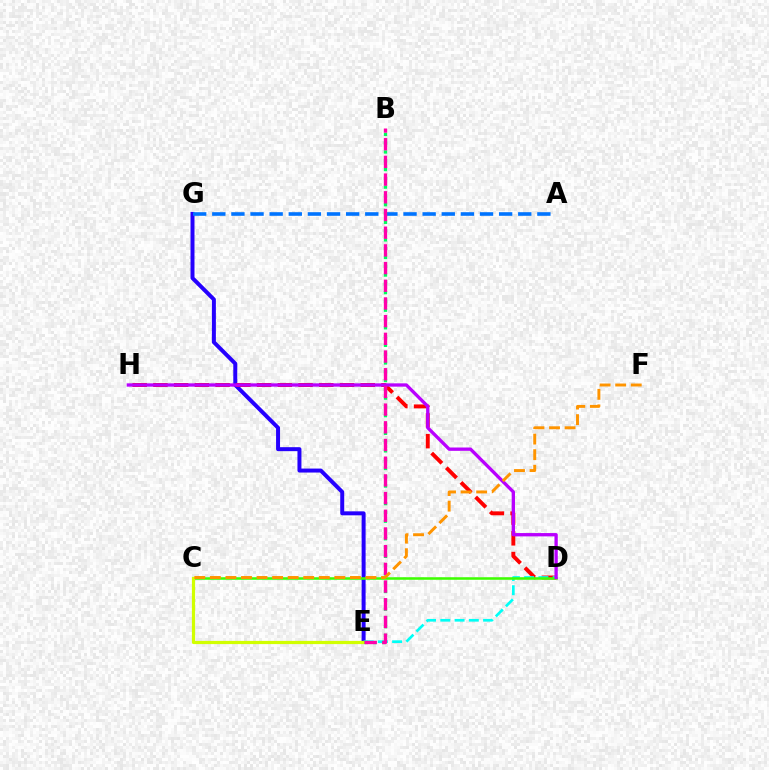{('E', 'G'): [{'color': '#2500ff', 'line_style': 'solid', 'thickness': 2.86}], ('D', 'H'): [{'color': '#ff0000', 'line_style': 'dashed', 'thickness': 2.82}, {'color': '#b900ff', 'line_style': 'solid', 'thickness': 2.39}], ('A', 'G'): [{'color': '#0074ff', 'line_style': 'dashed', 'thickness': 2.6}], ('D', 'E'): [{'color': '#00fff6', 'line_style': 'dashed', 'thickness': 1.94}], ('C', 'D'): [{'color': '#3dff00', 'line_style': 'solid', 'thickness': 1.83}], ('C', 'E'): [{'color': '#d1ff00', 'line_style': 'solid', 'thickness': 2.31}], ('B', 'E'): [{'color': '#00ff5c', 'line_style': 'dotted', 'thickness': 2.39}, {'color': '#ff00ac', 'line_style': 'dashed', 'thickness': 2.4}], ('C', 'F'): [{'color': '#ff9400', 'line_style': 'dashed', 'thickness': 2.11}]}